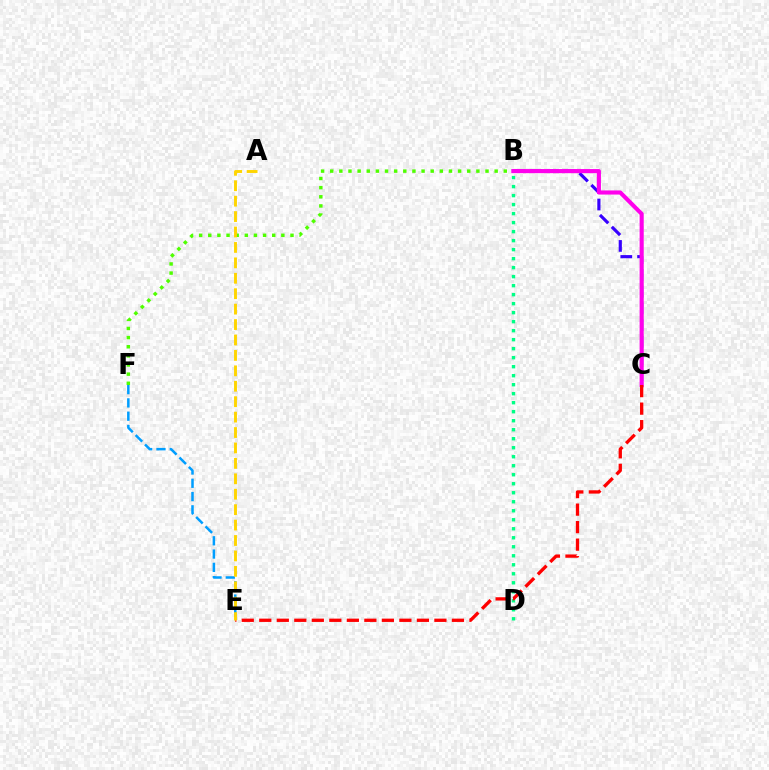{('B', 'C'): [{'color': '#3700ff', 'line_style': 'dashed', 'thickness': 2.28}, {'color': '#ff00ed', 'line_style': 'solid', 'thickness': 2.96}], ('B', 'F'): [{'color': '#4fff00', 'line_style': 'dotted', 'thickness': 2.48}], ('E', 'F'): [{'color': '#009eff', 'line_style': 'dashed', 'thickness': 1.8}], ('B', 'D'): [{'color': '#00ff86', 'line_style': 'dotted', 'thickness': 2.45}], ('C', 'E'): [{'color': '#ff0000', 'line_style': 'dashed', 'thickness': 2.38}], ('A', 'E'): [{'color': '#ffd500', 'line_style': 'dashed', 'thickness': 2.1}]}